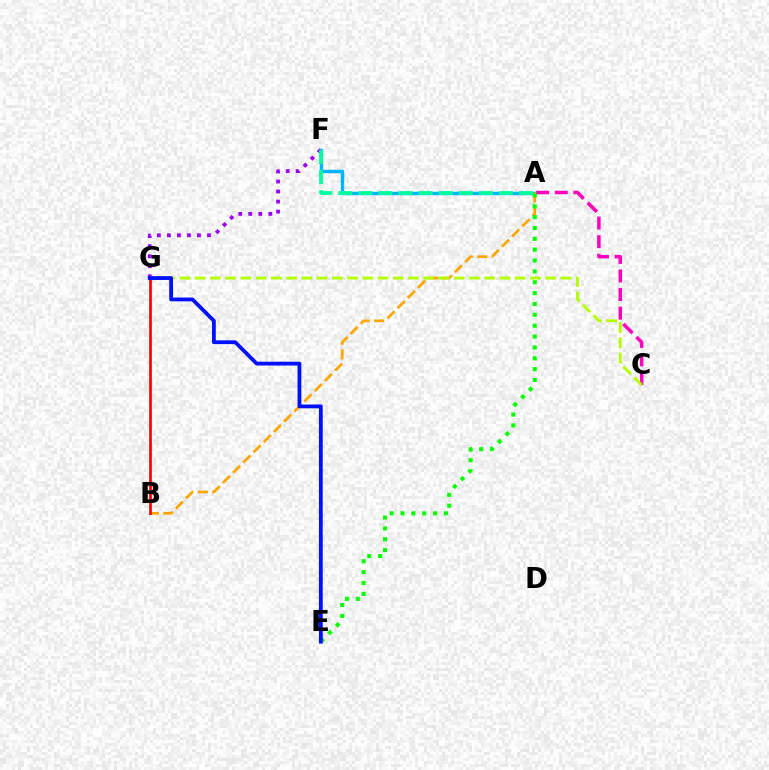{('F', 'G'): [{'color': '#9b00ff', 'line_style': 'dotted', 'thickness': 2.72}], ('A', 'F'): [{'color': '#00b5ff', 'line_style': 'solid', 'thickness': 2.46}, {'color': '#00ff9d', 'line_style': 'dashed', 'thickness': 2.73}], ('A', 'C'): [{'color': '#ff00bd', 'line_style': 'dashed', 'thickness': 2.52}], ('A', 'B'): [{'color': '#ffa500', 'line_style': 'dashed', 'thickness': 1.96}], ('B', 'G'): [{'color': '#ff0000', 'line_style': 'solid', 'thickness': 1.95}], ('C', 'G'): [{'color': '#b3ff00', 'line_style': 'dashed', 'thickness': 2.07}], ('A', 'E'): [{'color': '#08ff00', 'line_style': 'dotted', 'thickness': 2.95}], ('E', 'G'): [{'color': '#0010ff', 'line_style': 'solid', 'thickness': 2.73}]}